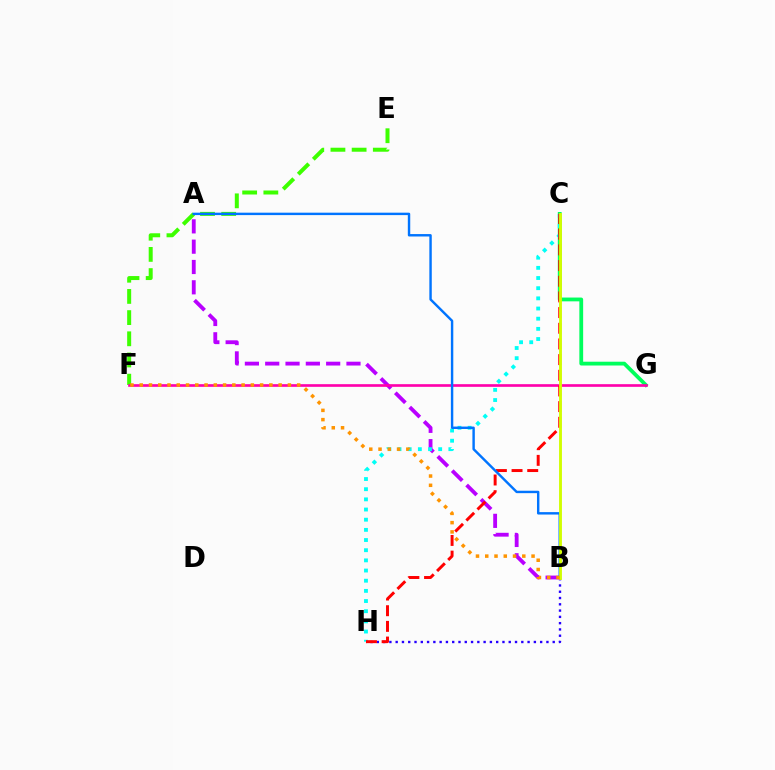{('B', 'H'): [{'color': '#2500ff', 'line_style': 'dotted', 'thickness': 1.71}], ('C', 'G'): [{'color': '#00ff5c', 'line_style': 'solid', 'thickness': 2.73}], ('A', 'B'): [{'color': '#b900ff', 'line_style': 'dashed', 'thickness': 2.76}, {'color': '#0074ff', 'line_style': 'solid', 'thickness': 1.74}], ('E', 'F'): [{'color': '#3dff00', 'line_style': 'dashed', 'thickness': 2.88}], ('C', 'H'): [{'color': '#00fff6', 'line_style': 'dotted', 'thickness': 2.76}, {'color': '#ff0000', 'line_style': 'dashed', 'thickness': 2.13}], ('F', 'G'): [{'color': '#ff00ac', 'line_style': 'solid', 'thickness': 1.92}], ('B', 'C'): [{'color': '#d1ff00', 'line_style': 'solid', 'thickness': 2.06}], ('B', 'F'): [{'color': '#ff9400', 'line_style': 'dotted', 'thickness': 2.52}]}